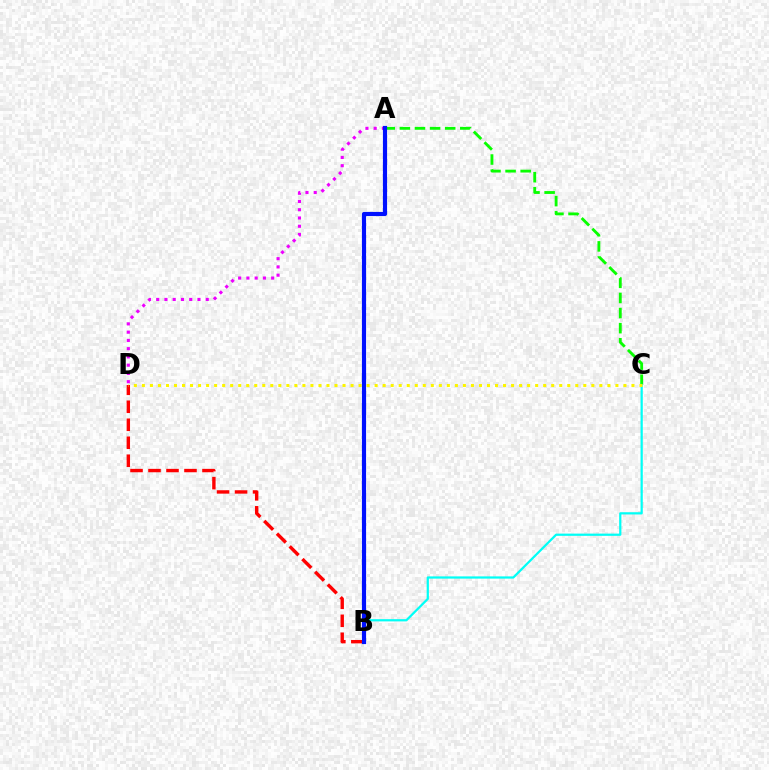{('B', 'D'): [{'color': '#ff0000', 'line_style': 'dashed', 'thickness': 2.44}], ('A', 'C'): [{'color': '#08ff00', 'line_style': 'dashed', 'thickness': 2.05}], ('A', 'D'): [{'color': '#ee00ff', 'line_style': 'dotted', 'thickness': 2.24}], ('B', 'C'): [{'color': '#00fff6', 'line_style': 'solid', 'thickness': 1.6}], ('C', 'D'): [{'color': '#fcf500', 'line_style': 'dotted', 'thickness': 2.18}], ('A', 'B'): [{'color': '#0010ff', 'line_style': 'solid', 'thickness': 2.99}]}